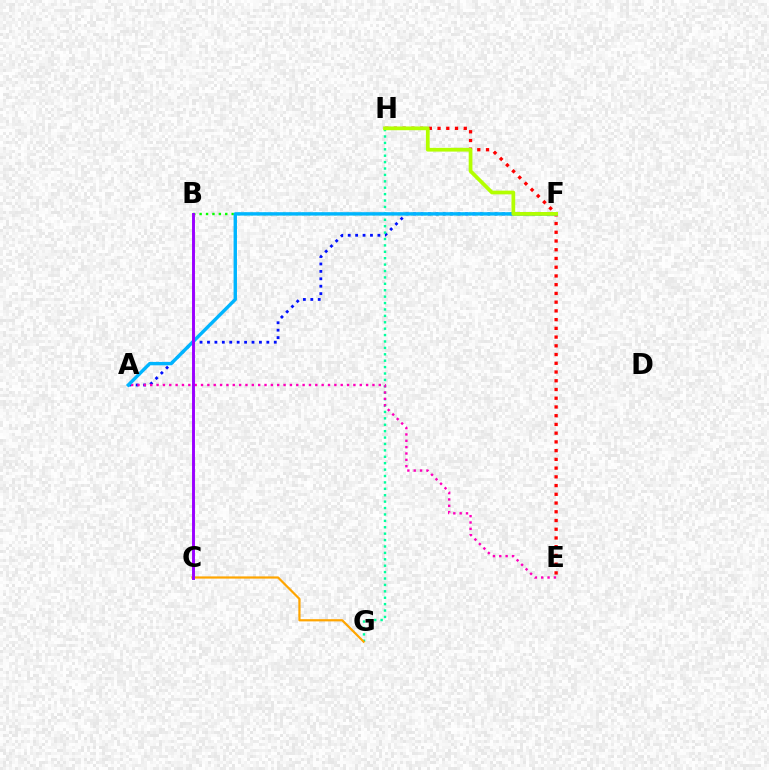{('A', 'F'): [{'color': '#0010ff', 'line_style': 'dotted', 'thickness': 2.02}, {'color': '#00b5ff', 'line_style': 'solid', 'thickness': 2.44}], ('E', 'H'): [{'color': '#ff0000', 'line_style': 'dotted', 'thickness': 2.37}], ('B', 'F'): [{'color': '#08ff00', 'line_style': 'dotted', 'thickness': 1.74}], ('G', 'H'): [{'color': '#00ff9d', 'line_style': 'dotted', 'thickness': 1.74}], ('A', 'E'): [{'color': '#ff00bd', 'line_style': 'dotted', 'thickness': 1.73}], ('F', 'H'): [{'color': '#b3ff00', 'line_style': 'solid', 'thickness': 2.68}], ('C', 'G'): [{'color': '#ffa500', 'line_style': 'solid', 'thickness': 1.59}], ('B', 'C'): [{'color': '#9b00ff', 'line_style': 'solid', 'thickness': 2.11}]}